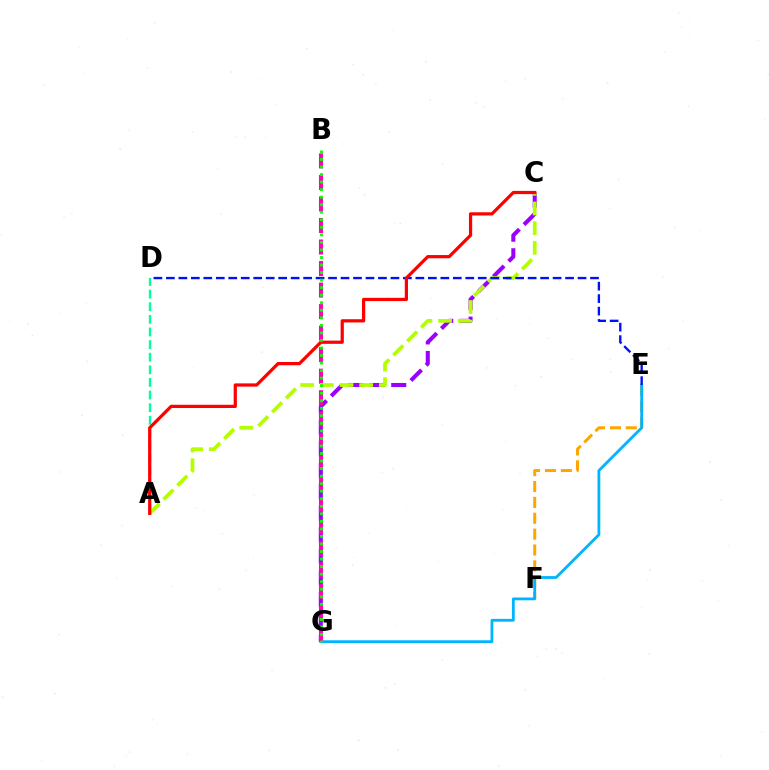{('E', 'F'): [{'color': '#ffa500', 'line_style': 'dashed', 'thickness': 2.16}], ('A', 'D'): [{'color': '#00ff9d', 'line_style': 'dashed', 'thickness': 1.71}], ('E', 'G'): [{'color': '#00b5ff', 'line_style': 'solid', 'thickness': 2.02}], ('C', 'G'): [{'color': '#9b00ff', 'line_style': 'dashed', 'thickness': 2.92}], ('B', 'G'): [{'color': '#ff00bd', 'line_style': 'dashed', 'thickness': 2.92}, {'color': '#08ff00', 'line_style': 'dotted', 'thickness': 2.05}], ('A', 'C'): [{'color': '#b3ff00', 'line_style': 'dashed', 'thickness': 2.67}, {'color': '#ff0000', 'line_style': 'solid', 'thickness': 2.33}], ('D', 'E'): [{'color': '#0010ff', 'line_style': 'dashed', 'thickness': 1.69}]}